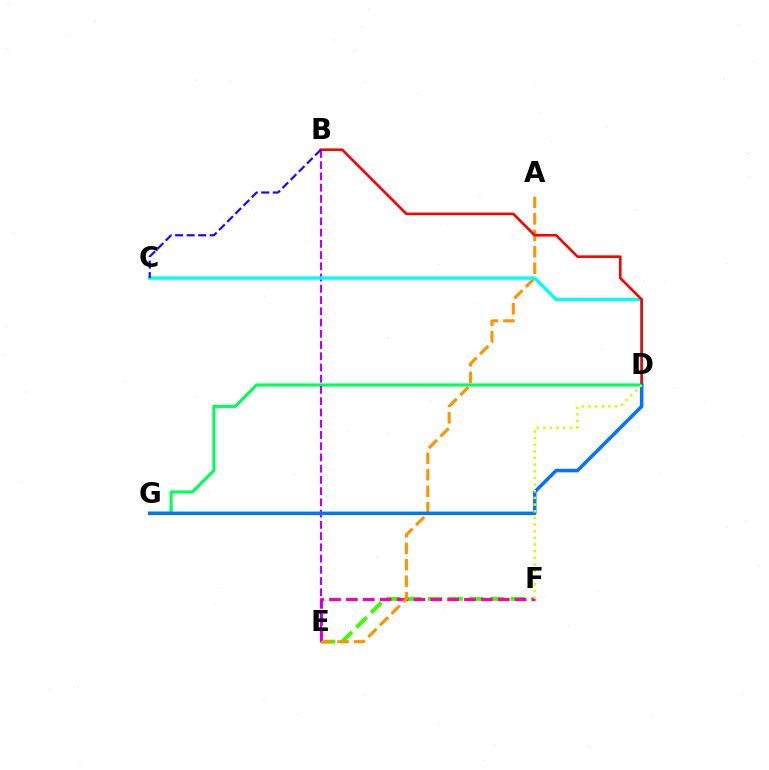{('E', 'F'): [{'color': '#3dff00', 'line_style': 'dashed', 'thickness': 2.82}, {'color': '#ff00ac', 'line_style': 'dashed', 'thickness': 2.29}], ('D', 'G'): [{'color': '#00ff5c', 'line_style': 'solid', 'thickness': 2.24}, {'color': '#0074ff', 'line_style': 'solid', 'thickness': 2.52}], ('A', 'E'): [{'color': '#ff9400', 'line_style': 'dashed', 'thickness': 2.24}], ('B', 'E'): [{'color': '#b900ff', 'line_style': 'dashed', 'thickness': 1.53}], ('C', 'D'): [{'color': '#00fff6', 'line_style': 'solid', 'thickness': 2.43}], ('B', 'D'): [{'color': '#ff0000', 'line_style': 'solid', 'thickness': 1.87}], ('B', 'C'): [{'color': '#2500ff', 'line_style': 'dashed', 'thickness': 1.57}], ('D', 'F'): [{'color': '#d1ff00', 'line_style': 'dotted', 'thickness': 1.81}]}